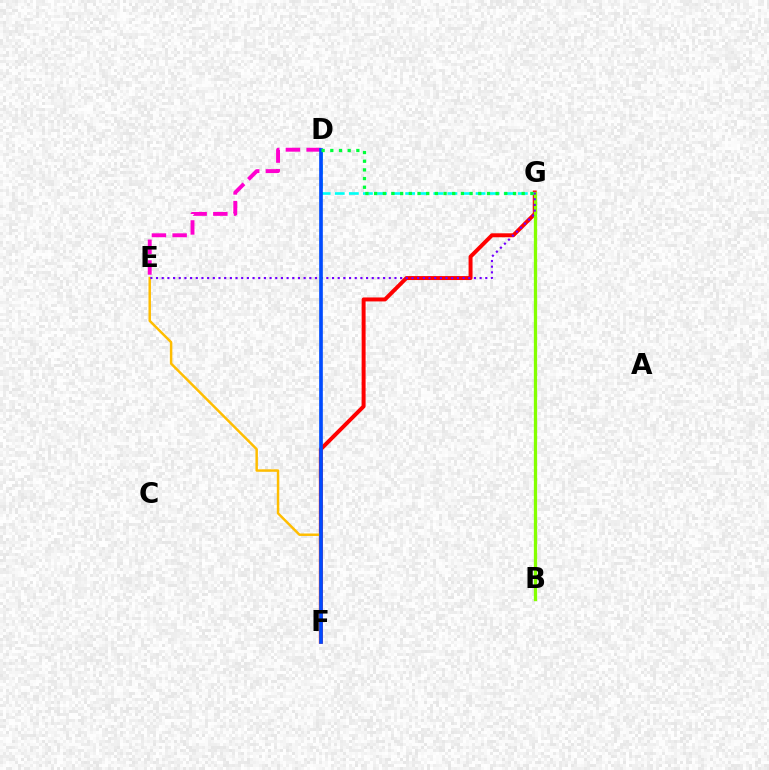{('F', 'G'): [{'color': '#ff0000', 'line_style': 'solid', 'thickness': 2.85}], ('D', 'G'): [{'color': '#00fff6', 'line_style': 'dashed', 'thickness': 1.91}, {'color': '#00ff39', 'line_style': 'dotted', 'thickness': 2.36}], ('E', 'F'): [{'color': '#ffbd00', 'line_style': 'solid', 'thickness': 1.78}], ('D', 'E'): [{'color': '#ff00cf', 'line_style': 'dashed', 'thickness': 2.81}], ('B', 'G'): [{'color': '#84ff00', 'line_style': 'solid', 'thickness': 2.36}], ('E', 'G'): [{'color': '#7200ff', 'line_style': 'dotted', 'thickness': 1.54}], ('D', 'F'): [{'color': '#004bff', 'line_style': 'solid', 'thickness': 2.64}]}